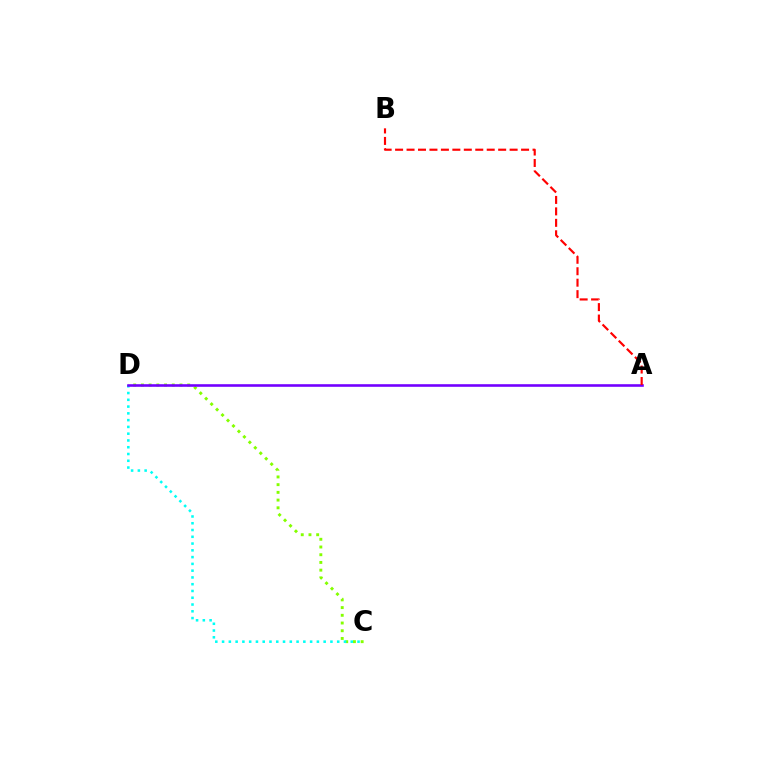{('C', 'D'): [{'color': '#84ff00', 'line_style': 'dotted', 'thickness': 2.1}, {'color': '#00fff6', 'line_style': 'dotted', 'thickness': 1.84}], ('A', 'D'): [{'color': '#7200ff', 'line_style': 'solid', 'thickness': 1.87}], ('A', 'B'): [{'color': '#ff0000', 'line_style': 'dashed', 'thickness': 1.56}]}